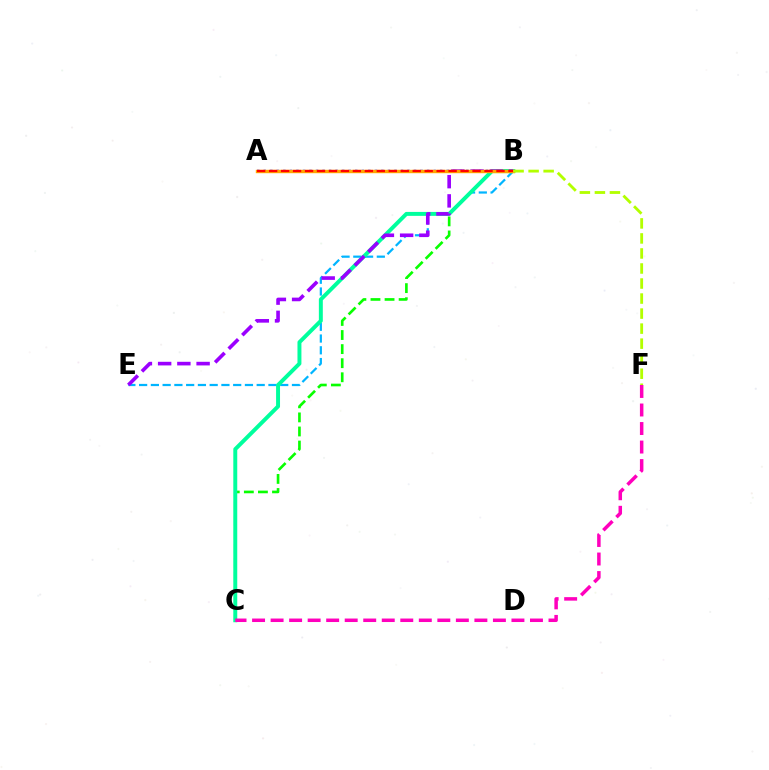{('B', 'E'): [{'color': '#00b5ff', 'line_style': 'dashed', 'thickness': 1.6}, {'color': '#9b00ff', 'line_style': 'dashed', 'thickness': 2.61}], ('B', 'C'): [{'color': '#08ff00', 'line_style': 'dashed', 'thickness': 1.91}, {'color': '#00ff9d', 'line_style': 'solid', 'thickness': 2.84}], ('A', 'B'): [{'color': '#0010ff', 'line_style': 'dotted', 'thickness': 1.78}, {'color': '#ffa500', 'line_style': 'solid', 'thickness': 2.44}, {'color': '#ff0000', 'line_style': 'dashed', 'thickness': 1.63}], ('C', 'F'): [{'color': '#ff00bd', 'line_style': 'dashed', 'thickness': 2.52}], ('B', 'F'): [{'color': '#b3ff00', 'line_style': 'dashed', 'thickness': 2.04}]}